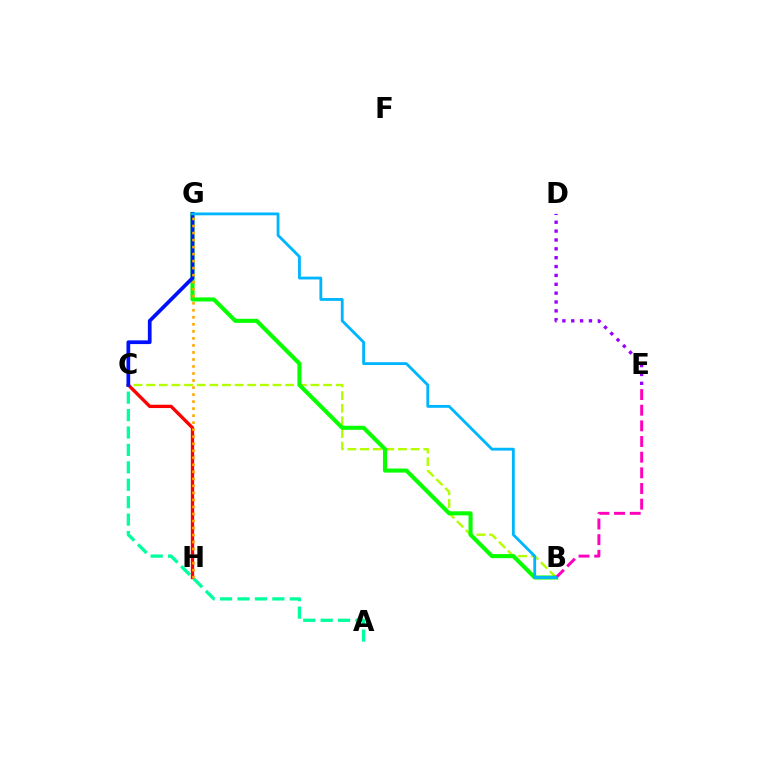{('C', 'H'): [{'color': '#ff0000', 'line_style': 'solid', 'thickness': 2.39}], ('D', 'E'): [{'color': '#9b00ff', 'line_style': 'dotted', 'thickness': 2.41}], ('B', 'C'): [{'color': '#b3ff00', 'line_style': 'dashed', 'thickness': 1.72}], ('B', 'G'): [{'color': '#08ff00', 'line_style': 'solid', 'thickness': 2.94}, {'color': '#00b5ff', 'line_style': 'solid', 'thickness': 2.03}], ('B', 'E'): [{'color': '#ff00bd', 'line_style': 'dashed', 'thickness': 2.13}], ('A', 'C'): [{'color': '#00ff9d', 'line_style': 'dashed', 'thickness': 2.37}], ('C', 'G'): [{'color': '#0010ff', 'line_style': 'solid', 'thickness': 2.68}], ('G', 'H'): [{'color': '#ffa500', 'line_style': 'dotted', 'thickness': 1.91}]}